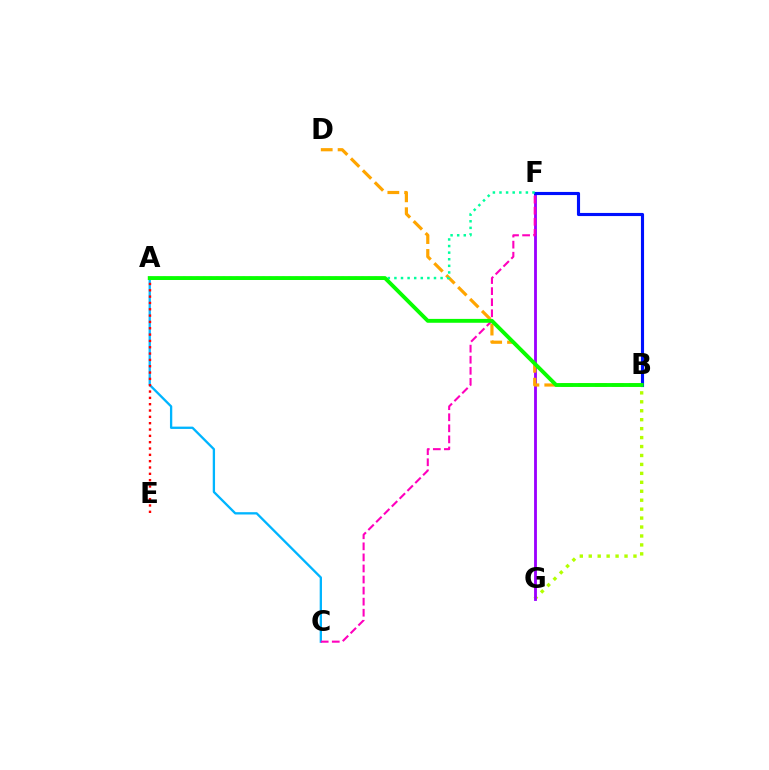{('A', 'C'): [{'color': '#00b5ff', 'line_style': 'solid', 'thickness': 1.66}], ('B', 'G'): [{'color': '#b3ff00', 'line_style': 'dotted', 'thickness': 2.43}], ('A', 'E'): [{'color': '#ff0000', 'line_style': 'dotted', 'thickness': 1.72}], ('F', 'G'): [{'color': '#9b00ff', 'line_style': 'solid', 'thickness': 2.04}], ('B', 'D'): [{'color': '#ffa500', 'line_style': 'dashed', 'thickness': 2.29}], ('C', 'F'): [{'color': '#ff00bd', 'line_style': 'dashed', 'thickness': 1.5}], ('B', 'F'): [{'color': '#0010ff', 'line_style': 'solid', 'thickness': 2.25}], ('A', 'F'): [{'color': '#00ff9d', 'line_style': 'dotted', 'thickness': 1.79}], ('A', 'B'): [{'color': '#08ff00', 'line_style': 'solid', 'thickness': 2.79}]}